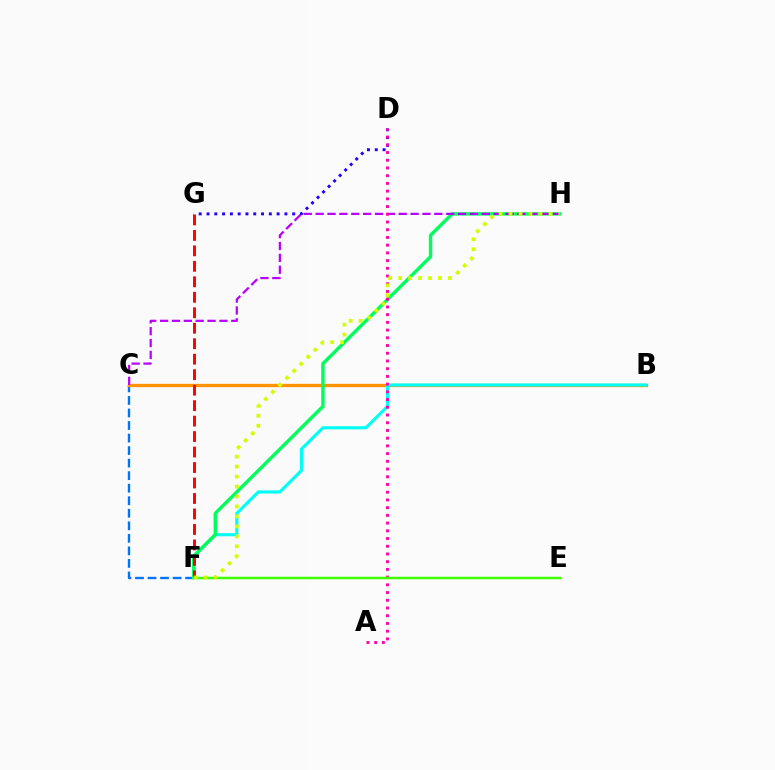{('C', 'F'): [{'color': '#0074ff', 'line_style': 'dashed', 'thickness': 1.7}], ('B', 'C'): [{'color': '#ff9400', 'line_style': 'solid', 'thickness': 2.37}], ('B', 'F'): [{'color': '#00fff6', 'line_style': 'solid', 'thickness': 2.26}], ('D', 'G'): [{'color': '#2500ff', 'line_style': 'dotted', 'thickness': 2.12}], ('F', 'H'): [{'color': '#00ff5c', 'line_style': 'solid', 'thickness': 2.45}, {'color': '#d1ff00', 'line_style': 'dotted', 'thickness': 2.71}], ('C', 'H'): [{'color': '#b900ff', 'line_style': 'dashed', 'thickness': 1.61}], ('A', 'D'): [{'color': '#ff00ac', 'line_style': 'dotted', 'thickness': 2.1}], ('F', 'G'): [{'color': '#ff0000', 'line_style': 'dashed', 'thickness': 2.1}], ('E', 'F'): [{'color': '#3dff00', 'line_style': 'solid', 'thickness': 1.8}]}